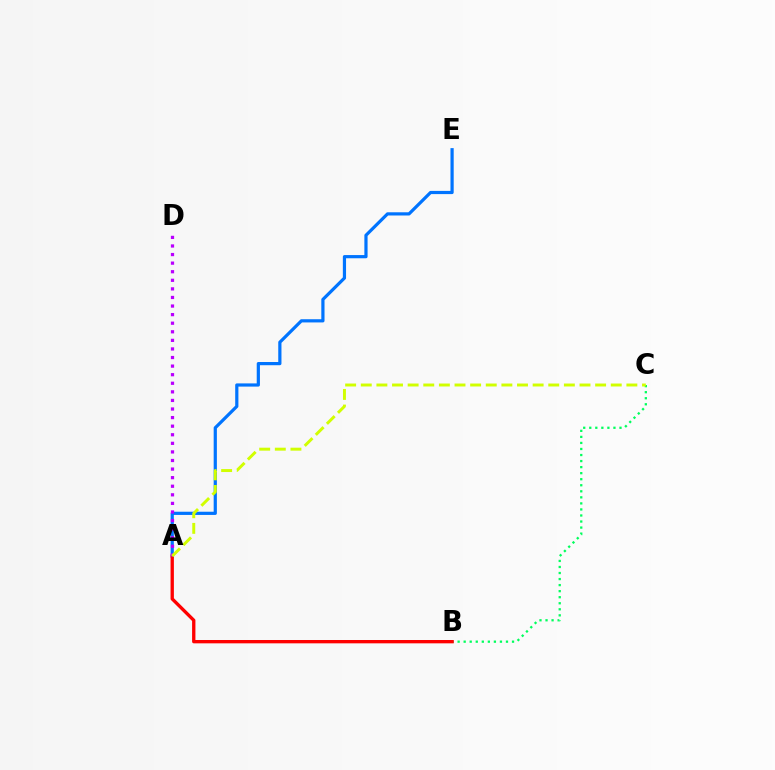{('B', 'C'): [{'color': '#00ff5c', 'line_style': 'dotted', 'thickness': 1.64}], ('A', 'E'): [{'color': '#0074ff', 'line_style': 'solid', 'thickness': 2.31}], ('A', 'B'): [{'color': '#ff0000', 'line_style': 'solid', 'thickness': 2.4}], ('A', 'D'): [{'color': '#b900ff', 'line_style': 'dotted', 'thickness': 2.33}], ('A', 'C'): [{'color': '#d1ff00', 'line_style': 'dashed', 'thickness': 2.12}]}